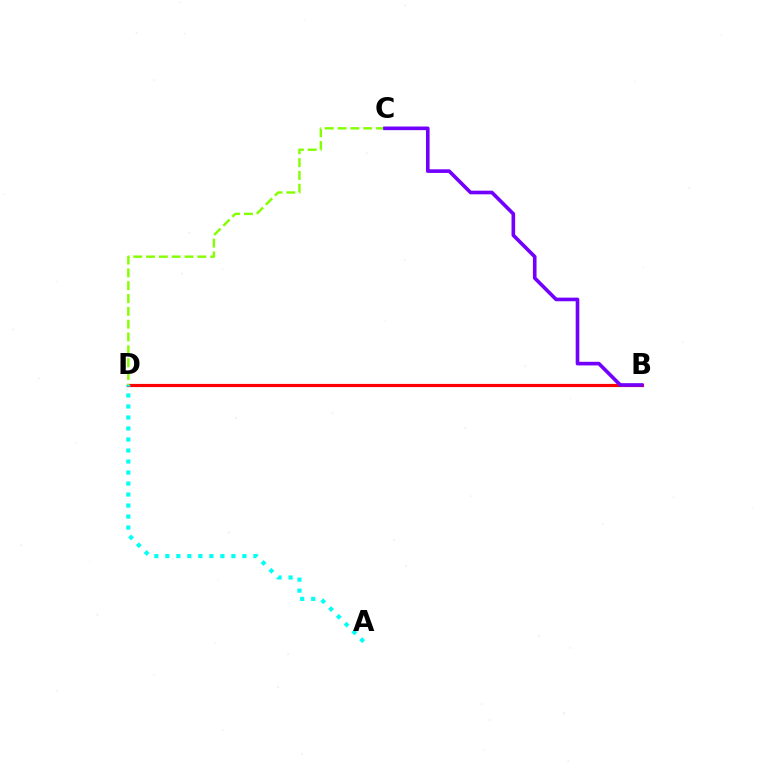{('B', 'D'): [{'color': '#ff0000', 'line_style': 'solid', 'thickness': 2.29}], ('A', 'D'): [{'color': '#00fff6', 'line_style': 'dotted', 'thickness': 2.99}], ('C', 'D'): [{'color': '#84ff00', 'line_style': 'dashed', 'thickness': 1.74}], ('B', 'C'): [{'color': '#7200ff', 'line_style': 'solid', 'thickness': 2.61}]}